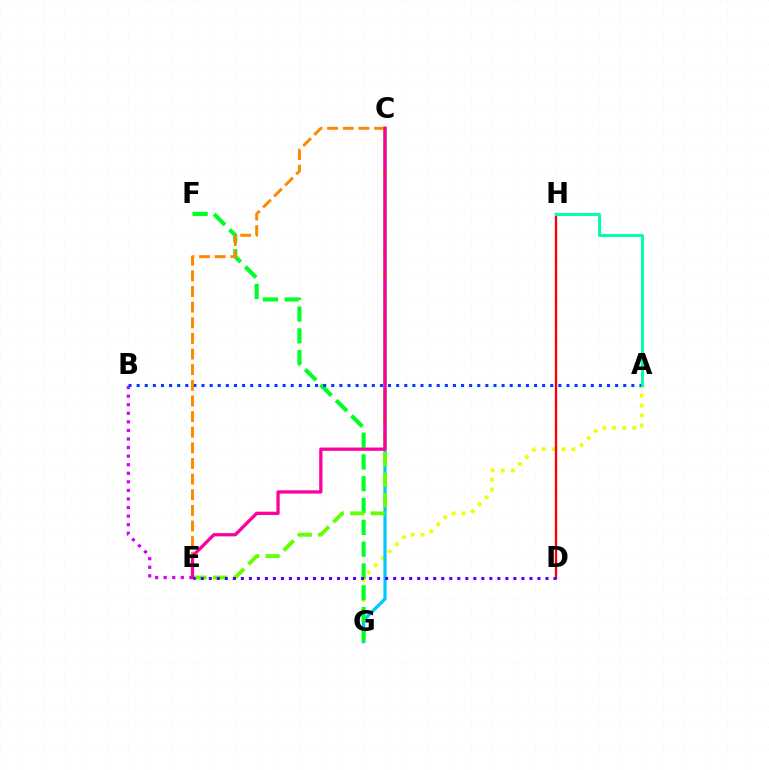{('A', 'G'): [{'color': '#eeff00', 'line_style': 'dotted', 'thickness': 2.7}], ('C', 'G'): [{'color': '#00c7ff', 'line_style': 'solid', 'thickness': 2.3}], ('F', 'G'): [{'color': '#00ff27', 'line_style': 'dashed', 'thickness': 2.96}], ('B', 'E'): [{'color': '#d600ff', 'line_style': 'dotted', 'thickness': 2.33}], ('D', 'H'): [{'color': '#ff0000', 'line_style': 'solid', 'thickness': 1.66}], ('A', 'B'): [{'color': '#003fff', 'line_style': 'dotted', 'thickness': 2.2}], ('C', 'E'): [{'color': '#66ff00', 'line_style': 'dashed', 'thickness': 2.78}, {'color': '#ff8800', 'line_style': 'dashed', 'thickness': 2.12}, {'color': '#ff00a0', 'line_style': 'solid', 'thickness': 2.37}], ('A', 'H'): [{'color': '#00ffaf', 'line_style': 'solid', 'thickness': 2.14}], ('D', 'E'): [{'color': '#4f00ff', 'line_style': 'dotted', 'thickness': 2.18}]}